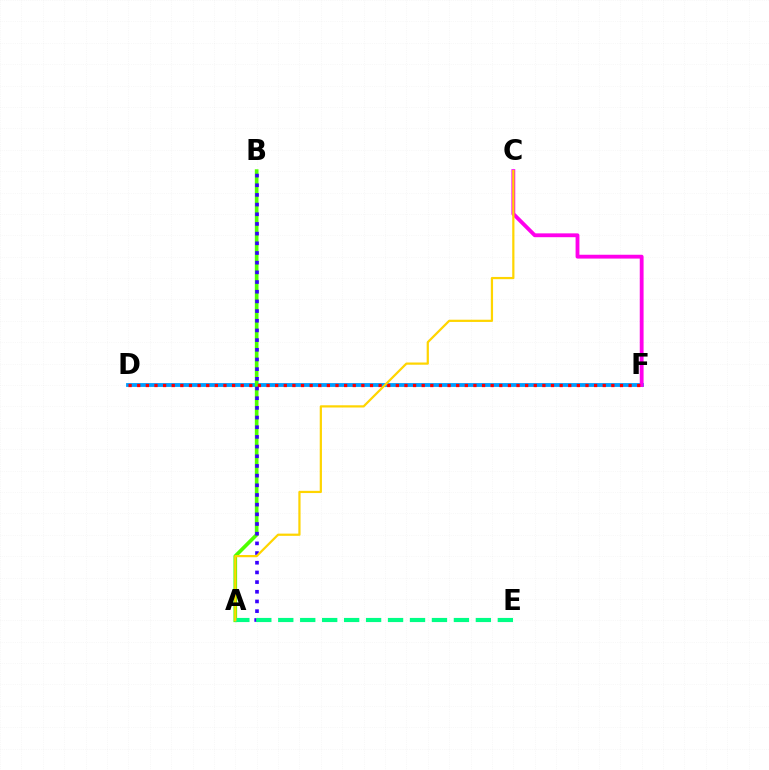{('D', 'F'): [{'color': '#009eff', 'line_style': 'solid', 'thickness': 2.75}, {'color': '#ff0000', 'line_style': 'dotted', 'thickness': 2.34}], ('C', 'F'): [{'color': '#ff00ed', 'line_style': 'solid', 'thickness': 2.76}], ('A', 'B'): [{'color': '#4fff00', 'line_style': 'solid', 'thickness': 2.65}, {'color': '#3700ff', 'line_style': 'dotted', 'thickness': 2.63}], ('A', 'E'): [{'color': '#00ff86', 'line_style': 'dashed', 'thickness': 2.98}], ('A', 'C'): [{'color': '#ffd500', 'line_style': 'solid', 'thickness': 1.6}]}